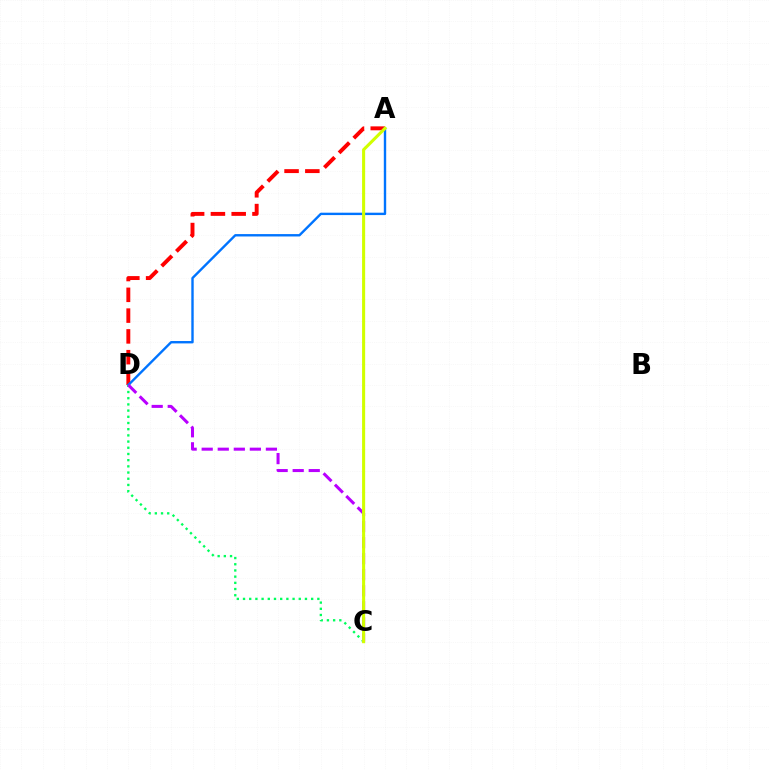{('A', 'D'): [{'color': '#ff0000', 'line_style': 'dashed', 'thickness': 2.82}, {'color': '#0074ff', 'line_style': 'solid', 'thickness': 1.72}], ('C', 'D'): [{'color': '#00ff5c', 'line_style': 'dotted', 'thickness': 1.68}, {'color': '#b900ff', 'line_style': 'dashed', 'thickness': 2.18}], ('A', 'C'): [{'color': '#d1ff00', 'line_style': 'solid', 'thickness': 2.21}]}